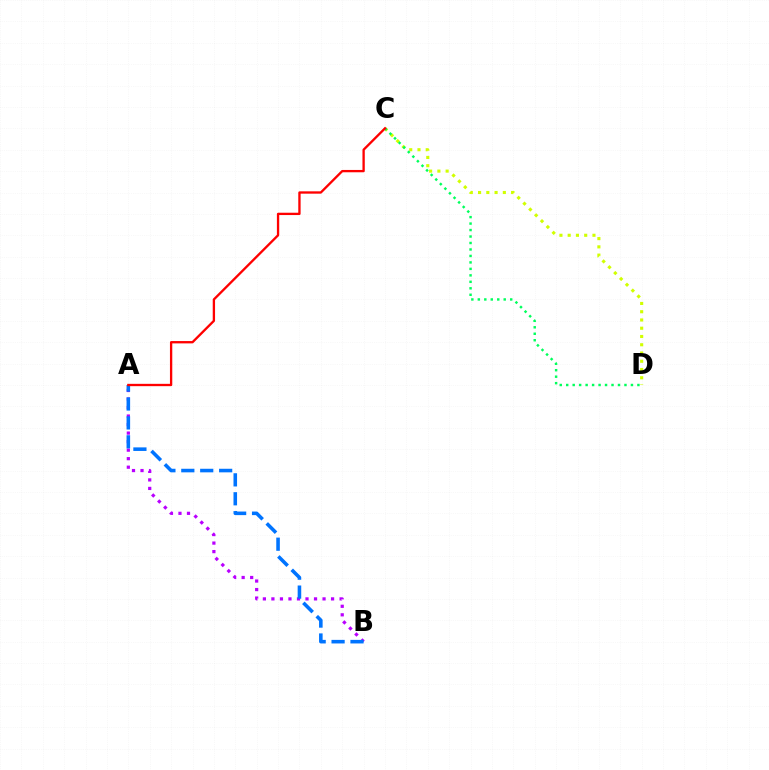{('A', 'B'): [{'color': '#b900ff', 'line_style': 'dotted', 'thickness': 2.32}, {'color': '#0074ff', 'line_style': 'dashed', 'thickness': 2.57}], ('C', 'D'): [{'color': '#d1ff00', 'line_style': 'dotted', 'thickness': 2.24}, {'color': '#00ff5c', 'line_style': 'dotted', 'thickness': 1.76}], ('A', 'C'): [{'color': '#ff0000', 'line_style': 'solid', 'thickness': 1.67}]}